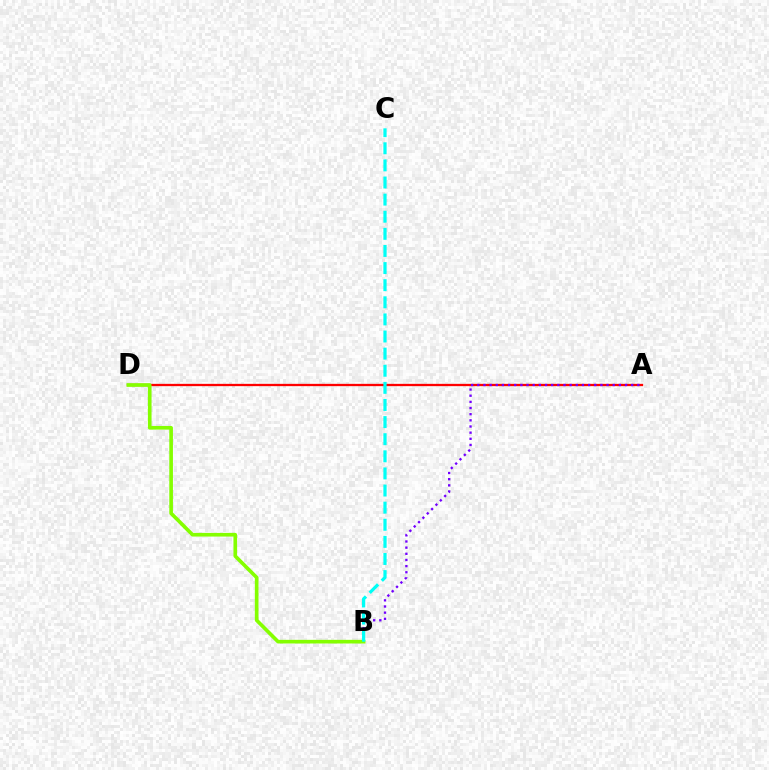{('A', 'D'): [{'color': '#ff0000', 'line_style': 'solid', 'thickness': 1.65}], ('A', 'B'): [{'color': '#7200ff', 'line_style': 'dotted', 'thickness': 1.67}], ('B', 'D'): [{'color': '#84ff00', 'line_style': 'solid', 'thickness': 2.63}], ('B', 'C'): [{'color': '#00fff6', 'line_style': 'dashed', 'thickness': 2.32}]}